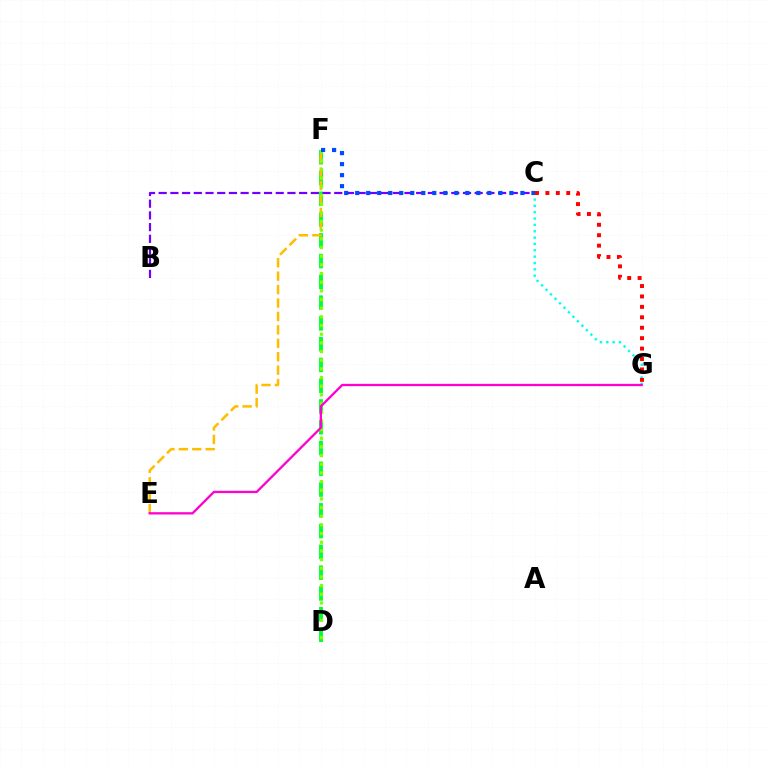{('D', 'F'): [{'color': '#00ff39', 'line_style': 'dashed', 'thickness': 2.82}, {'color': '#84ff00', 'line_style': 'dotted', 'thickness': 2.36}], ('E', 'F'): [{'color': '#ffbd00', 'line_style': 'dashed', 'thickness': 1.82}], ('C', 'G'): [{'color': '#00fff6', 'line_style': 'dotted', 'thickness': 1.72}, {'color': '#ff0000', 'line_style': 'dotted', 'thickness': 2.83}], ('B', 'C'): [{'color': '#7200ff', 'line_style': 'dashed', 'thickness': 1.59}], ('C', 'F'): [{'color': '#004bff', 'line_style': 'dotted', 'thickness': 2.99}], ('E', 'G'): [{'color': '#ff00cf', 'line_style': 'solid', 'thickness': 1.66}]}